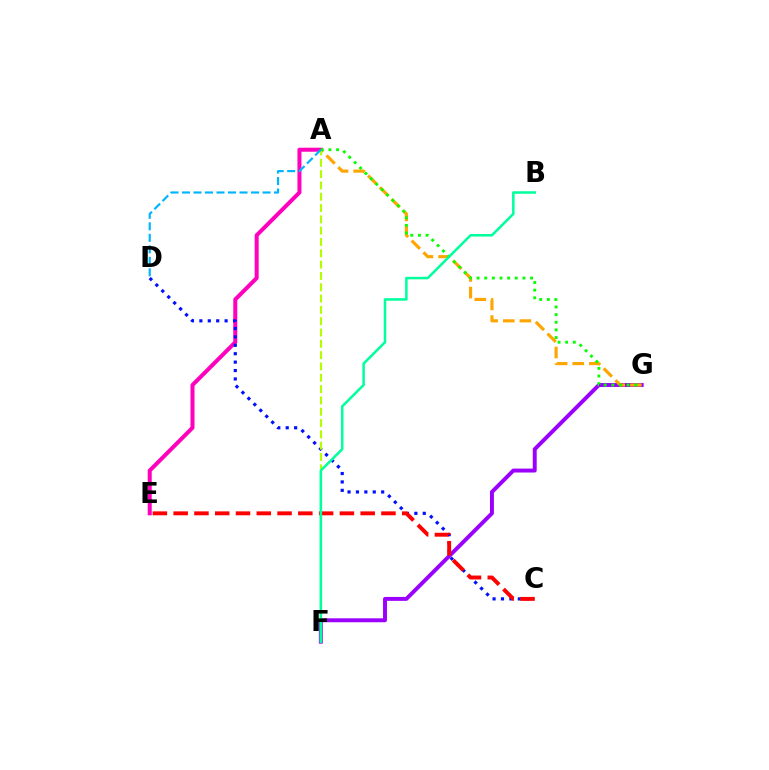{('A', 'E'): [{'color': '#ff00bd', 'line_style': 'solid', 'thickness': 2.89}], ('F', 'G'): [{'color': '#9b00ff', 'line_style': 'solid', 'thickness': 2.83}], ('C', 'D'): [{'color': '#0010ff', 'line_style': 'dotted', 'thickness': 2.29}], ('A', 'G'): [{'color': '#ffa500', 'line_style': 'dashed', 'thickness': 2.26}, {'color': '#08ff00', 'line_style': 'dotted', 'thickness': 2.08}], ('A', 'F'): [{'color': '#b3ff00', 'line_style': 'dashed', 'thickness': 1.54}], ('C', 'E'): [{'color': '#ff0000', 'line_style': 'dashed', 'thickness': 2.82}], ('A', 'D'): [{'color': '#00b5ff', 'line_style': 'dashed', 'thickness': 1.56}], ('B', 'F'): [{'color': '#00ff9d', 'line_style': 'solid', 'thickness': 1.82}]}